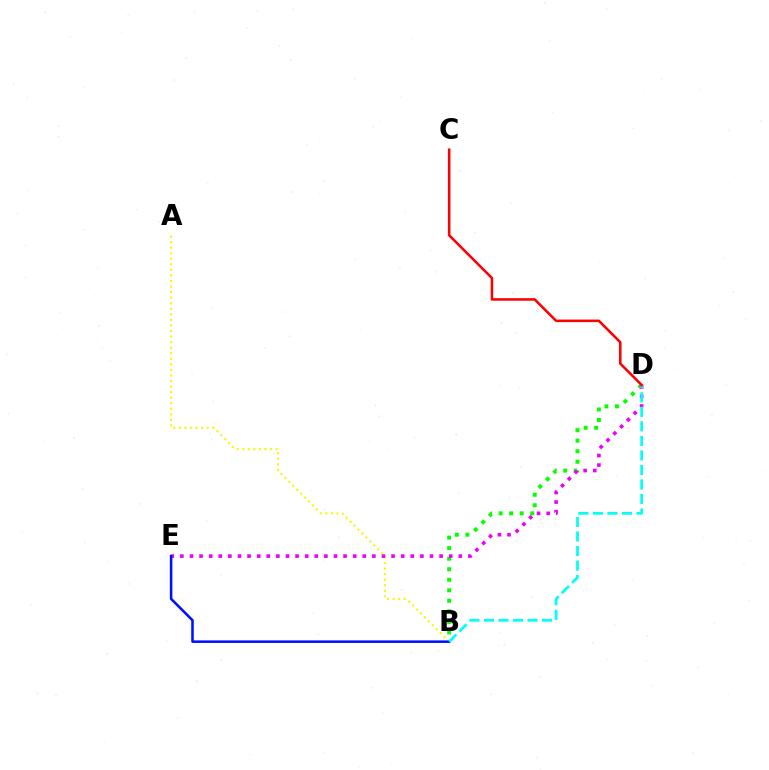{('B', 'D'): [{'color': '#08ff00', 'line_style': 'dotted', 'thickness': 2.86}, {'color': '#00fff6', 'line_style': 'dashed', 'thickness': 1.97}], ('A', 'B'): [{'color': '#fcf500', 'line_style': 'dotted', 'thickness': 1.51}], ('D', 'E'): [{'color': '#ee00ff', 'line_style': 'dotted', 'thickness': 2.61}], ('B', 'E'): [{'color': '#0010ff', 'line_style': 'solid', 'thickness': 1.84}], ('C', 'D'): [{'color': '#ff0000', 'line_style': 'solid', 'thickness': 1.83}]}